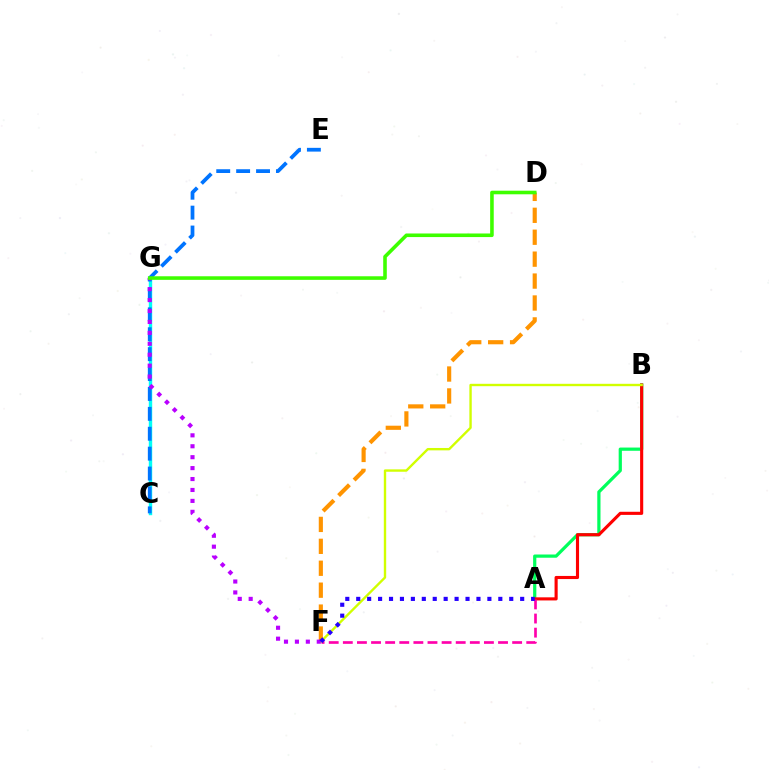{('C', 'G'): [{'color': '#00fff6', 'line_style': 'solid', 'thickness': 2.46}], ('C', 'E'): [{'color': '#0074ff', 'line_style': 'dashed', 'thickness': 2.7}], ('D', 'F'): [{'color': '#ff9400', 'line_style': 'dashed', 'thickness': 2.98}], ('A', 'B'): [{'color': '#00ff5c', 'line_style': 'solid', 'thickness': 2.32}, {'color': '#ff0000', 'line_style': 'solid', 'thickness': 2.24}], ('A', 'F'): [{'color': '#ff00ac', 'line_style': 'dashed', 'thickness': 1.92}, {'color': '#2500ff', 'line_style': 'dotted', 'thickness': 2.97}], ('B', 'F'): [{'color': '#d1ff00', 'line_style': 'solid', 'thickness': 1.71}], ('F', 'G'): [{'color': '#b900ff', 'line_style': 'dotted', 'thickness': 2.97}], ('D', 'G'): [{'color': '#3dff00', 'line_style': 'solid', 'thickness': 2.58}]}